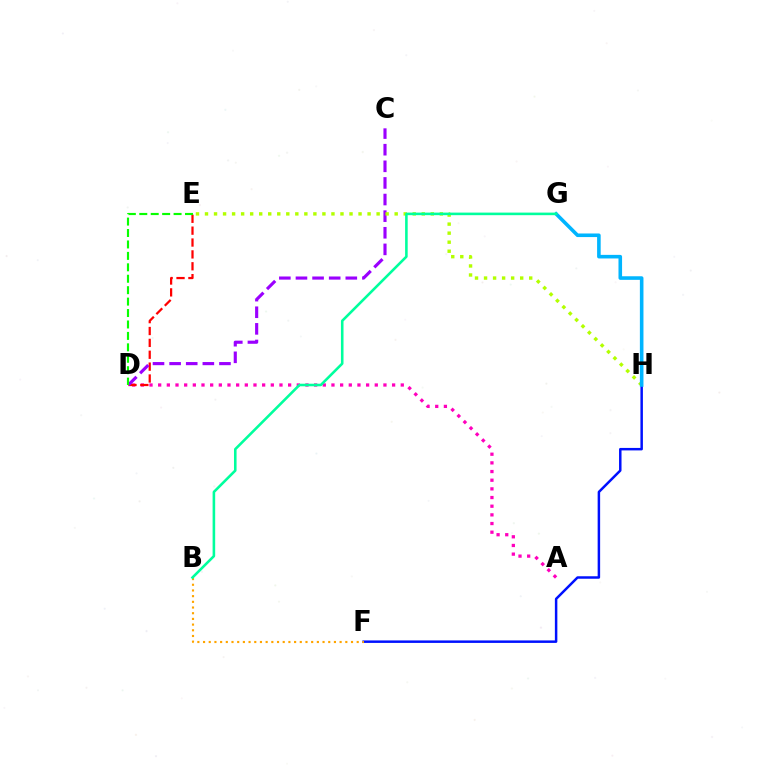{('A', 'D'): [{'color': '#ff00bd', 'line_style': 'dotted', 'thickness': 2.35}], ('D', 'E'): [{'color': '#ff0000', 'line_style': 'dashed', 'thickness': 1.61}, {'color': '#08ff00', 'line_style': 'dashed', 'thickness': 1.55}], ('C', 'D'): [{'color': '#9b00ff', 'line_style': 'dashed', 'thickness': 2.26}], ('F', 'H'): [{'color': '#0010ff', 'line_style': 'solid', 'thickness': 1.79}], ('B', 'F'): [{'color': '#ffa500', 'line_style': 'dotted', 'thickness': 1.55}], ('E', 'H'): [{'color': '#b3ff00', 'line_style': 'dotted', 'thickness': 2.45}], ('G', 'H'): [{'color': '#00b5ff', 'line_style': 'solid', 'thickness': 2.58}], ('B', 'G'): [{'color': '#00ff9d', 'line_style': 'solid', 'thickness': 1.86}]}